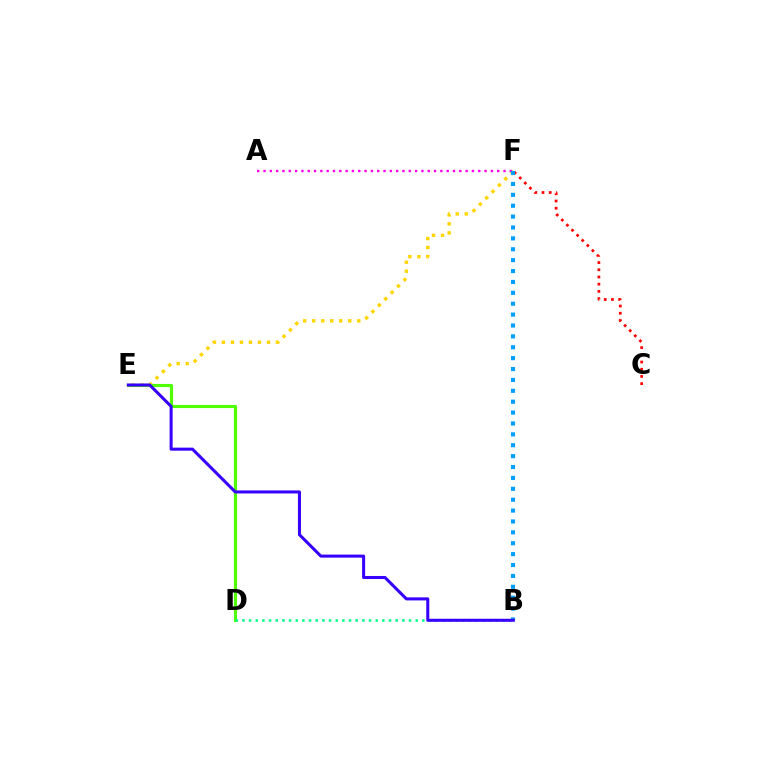{('E', 'F'): [{'color': '#ffd500', 'line_style': 'dotted', 'thickness': 2.45}], ('D', 'E'): [{'color': '#4fff00', 'line_style': 'solid', 'thickness': 2.24}], ('C', 'F'): [{'color': '#ff0000', 'line_style': 'dotted', 'thickness': 1.96}], ('A', 'F'): [{'color': '#ff00ed', 'line_style': 'dotted', 'thickness': 1.72}], ('B', 'D'): [{'color': '#00ff86', 'line_style': 'dotted', 'thickness': 1.81}], ('B', 'F'): [{'color': '#009eff', 'line_style': 'dotted', 'thickness': 2.96}], ('B', 'E'): [{'color': '#3700ff', 'line_style': 'solid', 'thickness': 2.19}]}